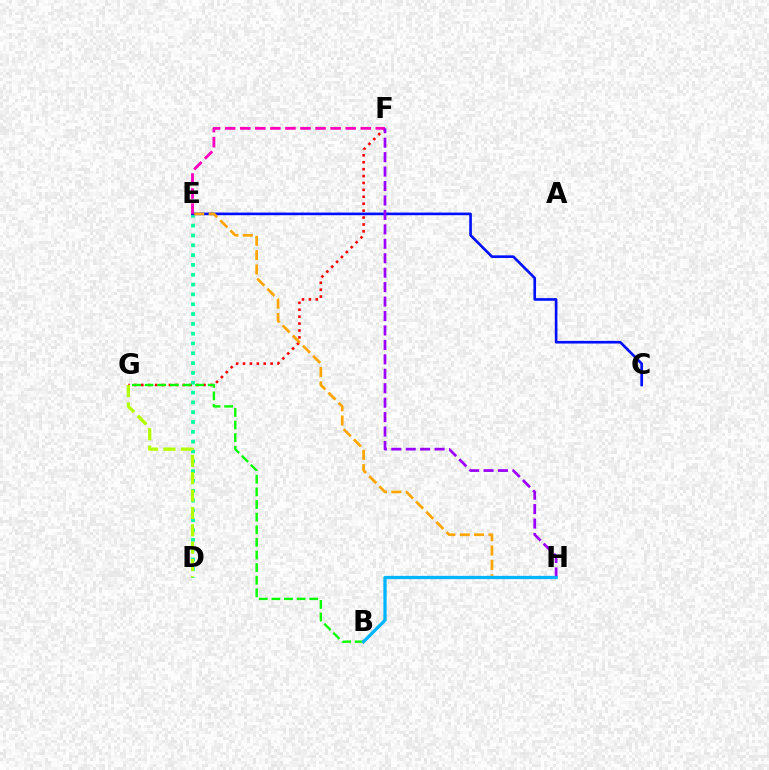{('F', 'G'): [{'color': '#ff0000', 'line_style': 'dotted', 'thickness': 1.88}], ('D', 'E'): [{'color': '#00ff9d', 'line_style': 'dotted', 'thickness': 2.67}], ('D', 'G'): [{'color': '#b3ff00', 'line_style': 'dashed', 'thickness': 2.36}], ('C', 'E'): [{'color': '#0010ff', 'line_style': 'solid', 'thickness': 1.91}], ('E', 'F'): [{'color': '#ff00bd', 'line_style': 'dashed', 'thickness': 2.05}], ('E', 'H'): [{'color': '#ffa500', 'line_style': 'dashed', 'thickness': 1.95}], ('B', 'G'): [{'color': '#08ff00', 'line_style': 'dashed', 'thickness': 1.71}], ('F', 'H'): [{'color': '#9b00ff', 'line_style': 'dashed', 'thickness': 1.96}], ('B', 'H'): [{'color': '#00b5ff', 'line_style': 'solid', 'thickness': 2.36}]}